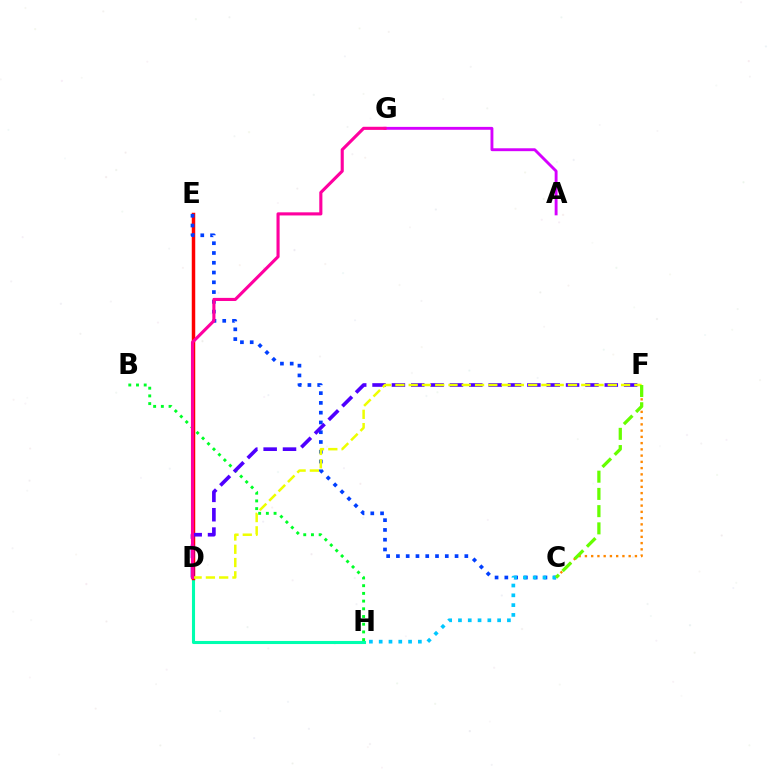{('C', 'F'): [{'color': '#ff8800', 'line_style': 'dotted', 'thickness': 1.7}, {'color': '#66ff00', 'line_style': 'dashed', 'thickness': 2.34}], ('D', 'H'): [{'color': '#00ffaf', 'line_style': 'solid', 'thickness': 2.22}], ('D', 'E'): [{'color': '#ff0000', 'line_style': 'solid', 'thickness': 2.5}], ('B', 'H'): [{'color': '#00ff27', 'line_style': 'dotted', 'thickness': 2.09}], ('A', 'G'): [{'color': '#d600ff', 'line_style': 'solid', 'thickness': 2.08}], ('C', 'E'): [{'color': '#003fff', 'line_style': 'dotted', 'thickness': 2.66}], ('D', 'F'): [{'color': '#4f00ff', 'line_style': 'dashed', 'thickness': 2.63}, {'color': '#eeff00', 'line_style': 'dashed', 'thickness': 1.8}], ('C', 'H'): [{'color': '#00c7ff', 'line_style': 'dotted', 'thickness': 2.66}], ('D', 'G'): [{'color': '#ff00a0', 'line_style': 'solid', 'thickness': 2.24}]}